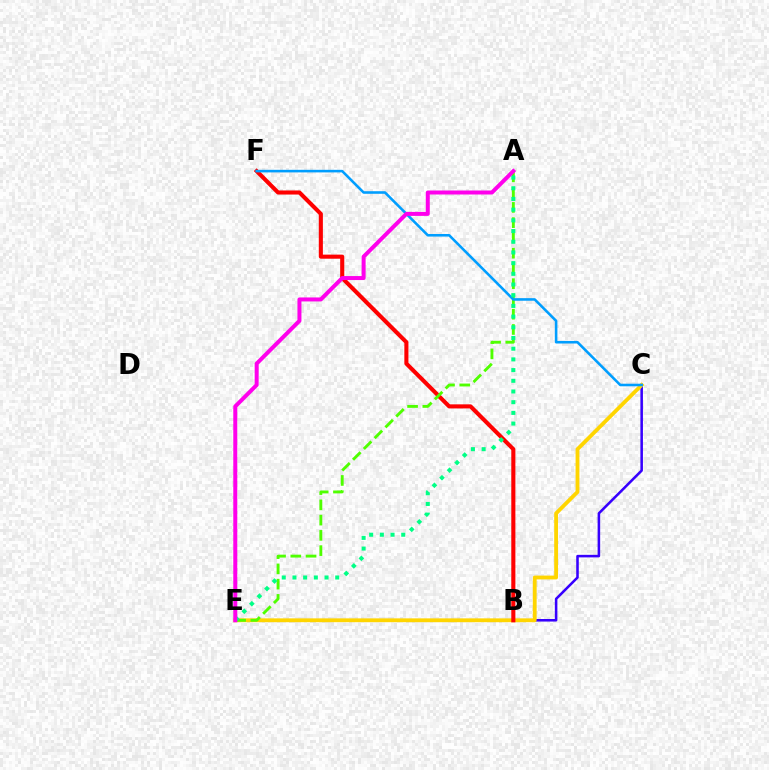{('B', 'C'): [{'color': '#3700ff', 'line_style': 'solid', 'thickness': 1.84}], ('C', 'E'): [{'color': '#ffd500', 'line_style': 'solid', 'thickness': 2.76}], ('B', 'F'): [{'color': '#ff0000', 'line_style': 'solid', 'thickness': 2.94}], ('A', 'E'): [{'color': '#4fff00', 'line_style': 'dashed', 'thickness': 2.07}, {'color': '#00ff86', 'line_style': 'dotted', 'thickness': 2.91}, {'color': '#ff00ed', 'line_style': 'solid', 'thickness': 2.88}], ('C', 'F'): [{'color': '#009eff', 'line_style': 'solid', 'thickness': 1.86}]}